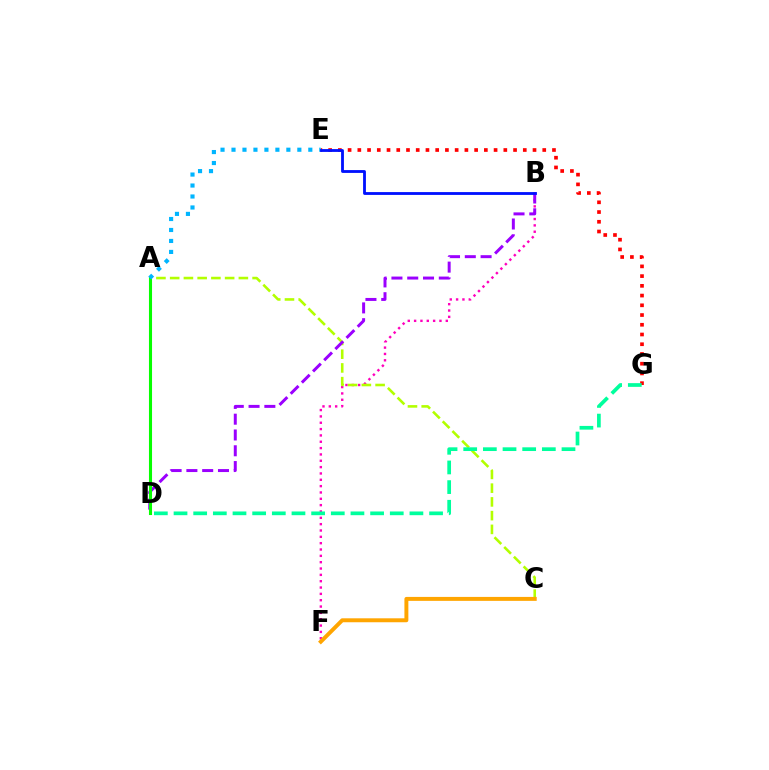{('B', 'F'): [{'color': '#ff00bd', 'line_style': 'dotted', 'thickness': 1.72}], ('A', 'C'): [{'color': '#b3ff00', 'line_style': 'dashed', 'thickness': 1.87}], ('B', 'D'): [{'color': '#9b00ff', 'line_style': 'dashed', 'thickness': 2.15}], ('A', 'D'): [{'color': '#08ff00', 'line_style': 'solid', 'thickness': 2.21}], ('E', 'G'): [{'color': '#ff0000', 'line_style': 'dotted', 'thickness': 2.64}], ('A', 'E'): [{'color': '#00b5ff', 'line_style': 'dotted', 'thickness': 2.98}], ('C', 'F'): [{'color': '#ffa500', 'line_style': 'solid', 'thickness': 2.84}], ('D', 'G'): [{'color': '#00ff9d', 'line_style': 'dashed', 'thickness': 2.67}], ('B', 'E'): [{'color': '#0010ff', 'line_style': 'solid', 'thickness': 2.03}]}